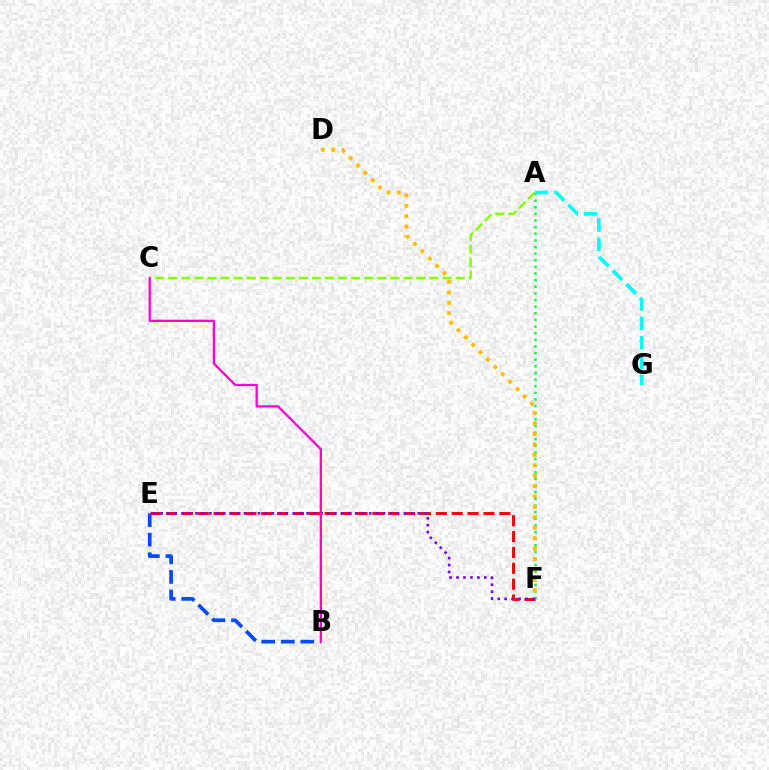{('A', 'F'): [{'color': '#00ff39', 'line_style': 'dotted', 'thickness': 1.8}], ('E', 'F'): [{'color': '#ff0000', 'line_style': 'dashed', 'thickness': 2.16}, {'color': '#7200ff', 'line_style': 'dotted', 'thickness': 1.89}], ('B', 'E'): [{'color': '#004bff', 'line_style': 'dashed', 'thickness': 2.65}], ('D', 'F'): [{'color': '#ffbd00', 'line_style': 'dotted', 'thickness': 2.83}], ('A', 'G'): [{'color': '#00fff6', 'line_style': 'dashed', 'thickness': 2.63}], ('A', 'C'): [{'color': '#84ff00', 'line_style': 'dashed', 'thickness': 1.77}], ('B', 'C'): [{'color': '#ff00cf', 'line_style': 'solid', 'thickness': 1.63}]}